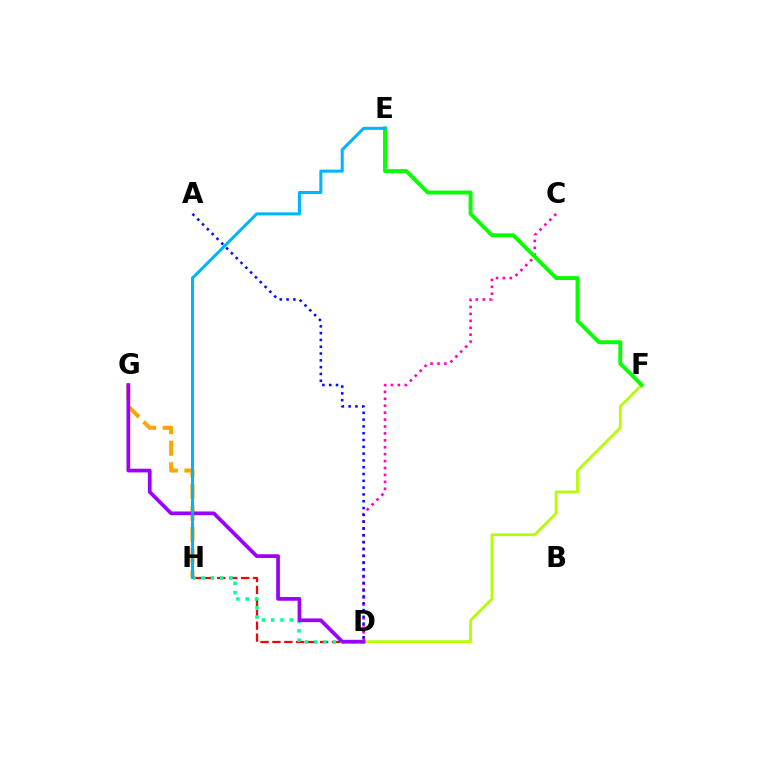{('D', 'F'): [{'color': '#b3ff00', 'line_style': 'solid', 'thickness': 2.0}], ('D', 'H'): [{'color': '#ff0000', 'line_style': 'dashed', 'thickness': 1.62}, {'color': '#00ff9d', 'line_style': 'dotted', 'thickness': 2.53}], ('G', 'H'): [{'color': '#ffa500', 'line_style': 'dashed', 'thickness': 2.92}], ('D', 'G'): [{'color': '#9b00ff', 'line_style': 'solid', 'thickness': 2.67}], ('C', 'D'): [{'color': '#ff00bd', 'line_style': 'dotted', 'thickness': 1.88}], ('E', 'F'): [{'color': '#08ff00', 'line_style': 'solid', 'thickness': 2.82}], ('E', 'H'): [{'color': '#00b5ff', 'line_style': 'solid', 'thickness': 2.19}], ('A', 'D'): [{'color': '#0010ff', 'line_style': 'dotted', 'thickness': 1.85}]}